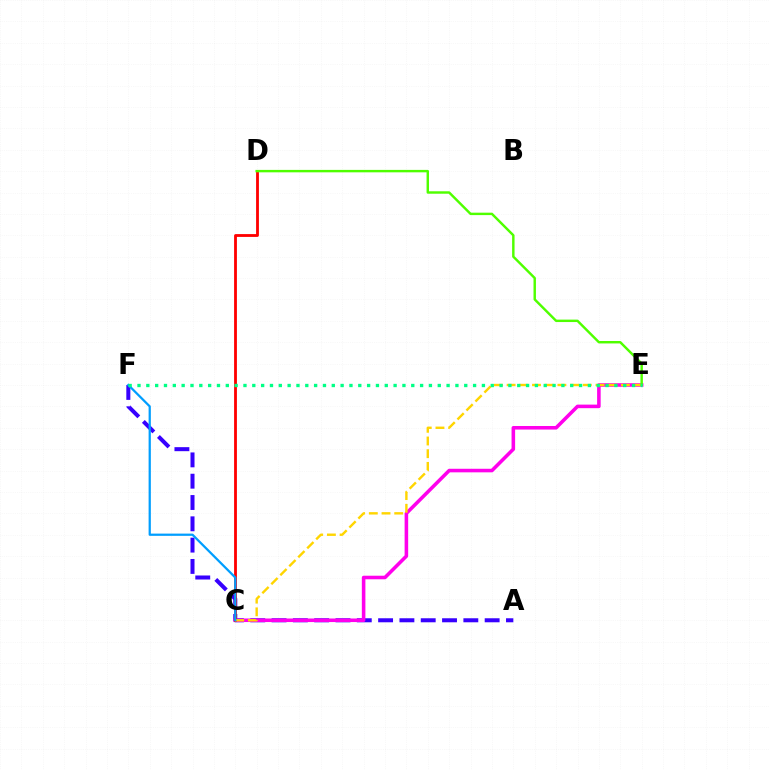{('A', 'F'): [{'color': '#3700ff', 'line_style': 'dashed', 'thickness': 2.89}], ('C', 'E'): [{'color': '#ff00ed', 'line_style': 'solid', 'thickness': 2.57}, {'color': '#ffd500', 'line_style': 'dashed', 'thickness': 1.72}], ('C', 'D'): [{'color': '#ff0000', 'line_style': 'solid', 'thickness': 2.03}], ('C', 'F'): [{'color': '#009eff', 'line_style': 'solid', 'thickness': 1.62}], ('D', 'E'): [{'color': '#4fff00', 'line_style': 'solid', 'thickness': 1.75}], ('E', 'F'): [{'color': '#00ff86', 'line_style': 'dotted', 'thickness': 2.4}]}